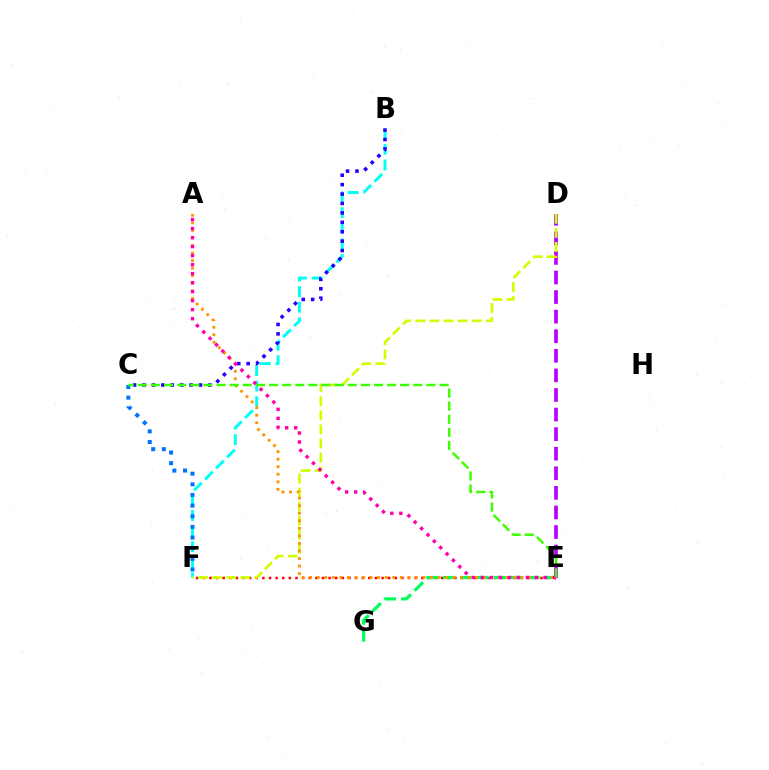{('E', 'F'): [{'color': '#ff0000', 'line_style': 'dotted', 'thickness': 1.8}], ('E', 'G'): [{'color': '#00ff5c', 'line_style': 'dashed', 'thickness': 2.3}], ('B', 'F'): [{'color': '#00fff6', 'line_style': 'dashed', 'thickness': 2.12}], ('B', 'C'): [{'color': '#2500ff', 'line_style': 'dotted', 'thickness': 2.56}], ('D', 'E'): [{'color': '#b900ff', 'line_style': 'dashed', 'thickness': 2.66}], ('D', 'F'): [{'color': '#d1ff00', 'line_style': 'dashed', 'thickness': 1.91}], ('A', 'E'): [{'color': '#ff9400', 'line_style': 'dotted', 'thickness': 2.05}, {'color': '#ff00ac', 'line_style': 'dotted', 'thickness': 2.45}], ('C', 'F'): [{'color': '#0074ff', 'line_style': 'dotted', 'thickness': 2.89}], ('C', 'E'): [{'color': '#3dff00', 'line_style': 'dashed', 'thickness': 1.78}]}